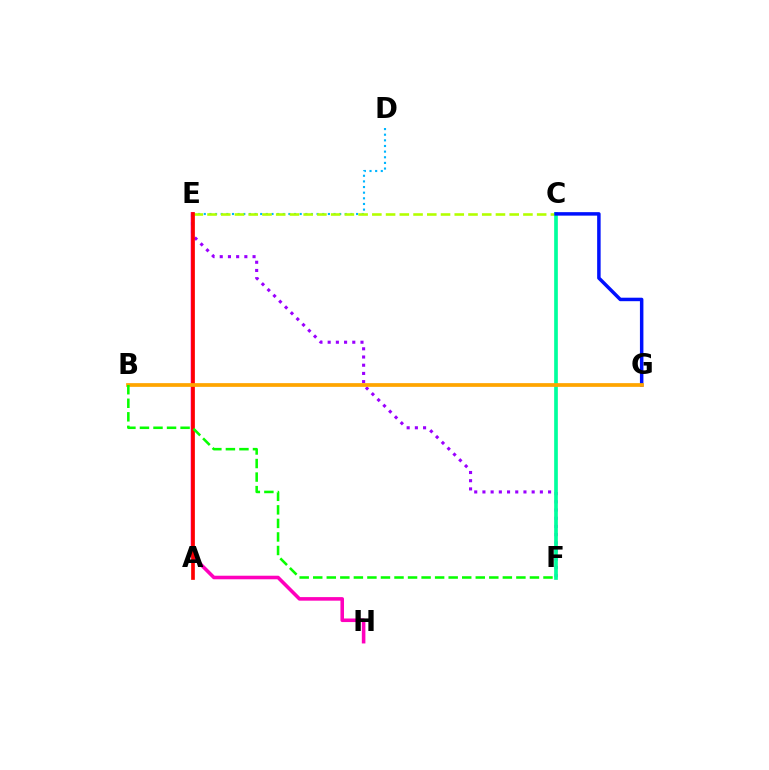{('E', 'H'): [{'color': '#ff00bd', 'line_style': 'solid', 'thickness': 2.57}], ('D', 'E'): [{'color': '#00b5ff', 'line_style': 'dotted', 'thickness': 1.53}], ('C', 'E'): [{'color': '#b3ff00', 'line_style': 'dashed', 'thickness': 1.87}], ('E', 'F'): [{'color': '#9b00ff', 'line_style': 'dotted', 'thickness': 2.23}], ('A', 'E'): [{'color': '#ff0000', 'line_style': 'solid', 'thickness': 2.65}], ('C', 'F'): [{'color': '#00ff9d', 'line_style': 'solid', 'thickness': 2.65}], ('C', 'G'): [{'color': '#0010ff', 'line_style': 'solid', 'thickness': 2.51}], ('B', 'G'): [{'color': '#ffa500', 'line_style': 'solid', 'thickness': 2.68}], ('B', 'F'): [{'color': '#08ff00', 'line_style': 'dashed', 'thickness': 1.84}]}